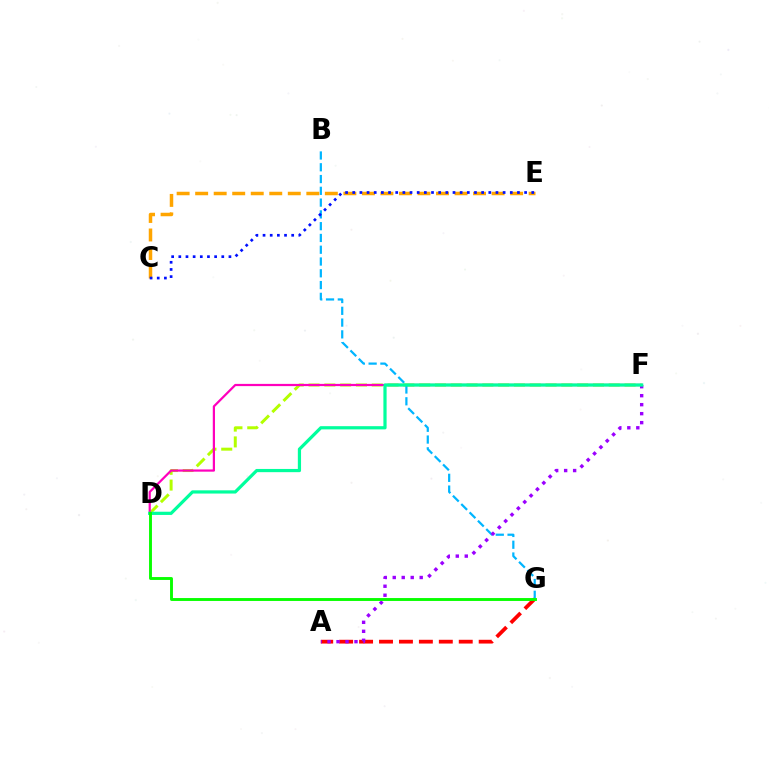{('D', 'F'): [{'color': '#b3ff00', 'line_style': 'dashed', 'thickness': 2.15}, {'color': '#ff00bd', 'line_style': 'solid', 'thickness': 1.6}, {'color': '#00ff9d', 'line_style': 'solid', 'thickness': 2.31}], ('A', 'G'): [{'color': '#ff0000', 'line_style': 'dashed', 'thickness': 2.71}], ('B', 'G'): [{'color': '#00b5ff', 'line_style': 'dashed', 'thickness': 1.6}], ('A', 'F'): [{'color': '#9b00ff', 'line_style': 'dotted', 'thickness': 2.44}], ('C', 'E'): [{'color': '#ffa500', 'line_style': 'dashed', 'thickness': 2.52}, {'color': '#0010ff', 'line_style': 'dotted', 'thickness': 1.95}], ('D', 'G'): [{'color': '#08ff00', 'line_style': 'solid', 'thickness': 2.09}]}